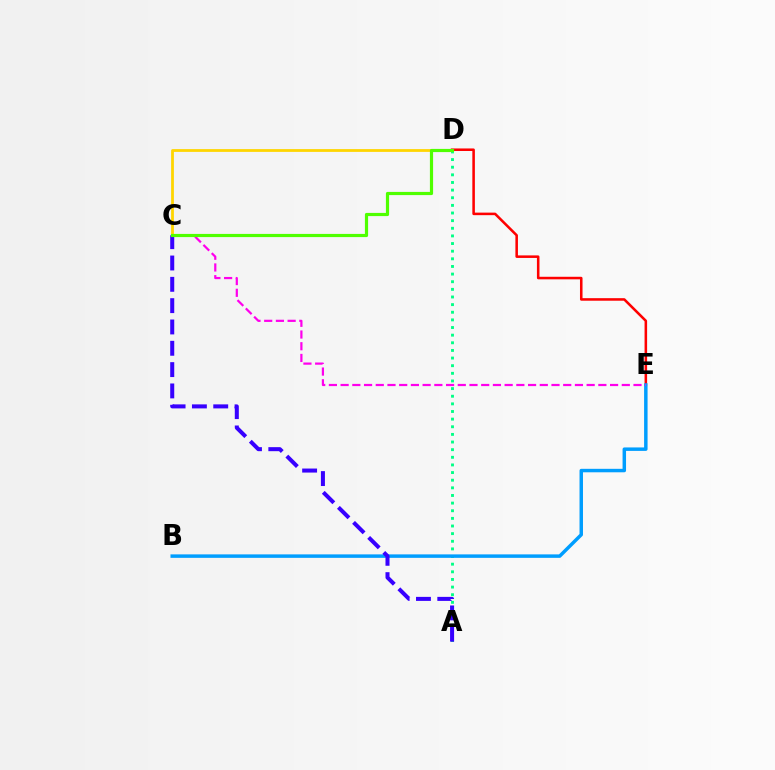{('D', 'E'): [{'color': '#ff0000', 'line_style': 'solid', 'thickness': 1.83}], ('C', 'D'): [{'color': '#ffd500', 'line_style': 'solid', 'thickness': 2.0}, {'color': '#4fff00', 'line_style': 'solid', 'thickness': 2.29}], ('A', 'D'): [{'color': '#00ff86', 'line_style': 'dotted', 'thickness': 2.07}], ('B', 'E'): [{'color': '#009eff', 'line_style': 'solid', 'thickness': 2.5}], ('A', 'C'): [{'color': '#3700ff', 'line_style': 'dashed', 'thickness': 2.9}], ('C', 'E'): [{'color': '#ff00ed', 'line_style': 'dashed', 'thickness': 1.59}]}